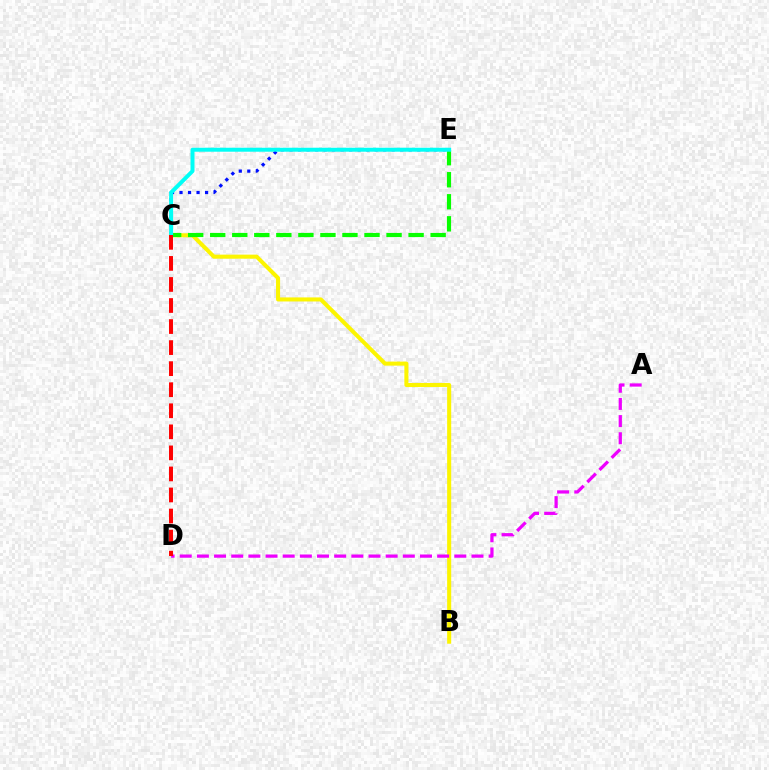{('C', 'E'): [{'color': '#0010ff', 'line_style': 'dotted', 'thickness': 2.31}, {'color': '#08ff00', 'line_style': 'dashed', 'thickness': 2.99}, {'color': '#00fff6', 'line_style': 'solid', 'thickness': 2.86}], ('B', 'C'): [{'color': '#fcf500', 'line_style': 'solid', 'thickness': 2.92}], ('A', 'D'): [{'color': '#ee00ff', 'line_style': 'dashed', 'thickness': 2.33}], ('C', 'D'): [{'color': '#ff0000', 'line_style': 'dashed', 'thickness': 2.86}]}